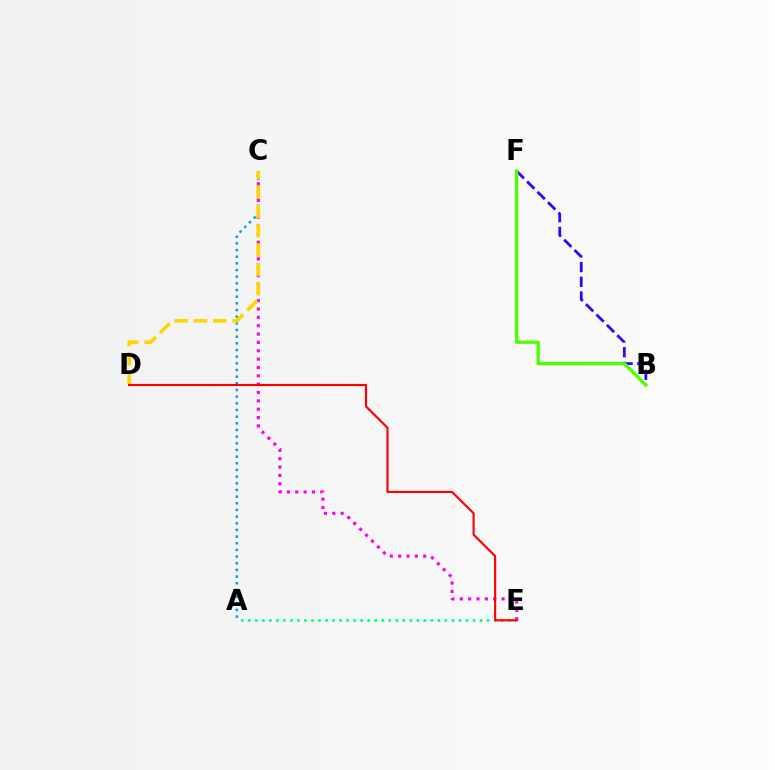{('B', 'F'): [{'color': '#3700ff', 'line_style': 'dashed', 'thickness': 2.0}, {'color': '#4fff00', 'line_style': 'solid', 'thickness': 2.42}], ('A', 'C'): [{'color': '#009eff', 'line_style': 'dotted', 'thickness': 1.81}], ('A', 'E'): [{'color': '#00ff86', 'line_style': 'dotted', 'thickness': 1.91}], ('C', 'E'): [{'color': '#ff00ed', 'line_style': 'dotted', 'thickness': 2.27}], ('C', 'D'): [{'color': '#ffd500', 'line_style': 'dashed', 'thickness': 2.63}], ('D', 'E'): [{'color': '#ff0000', 'line_style': 'solid', 'thickness': 1.55}]}